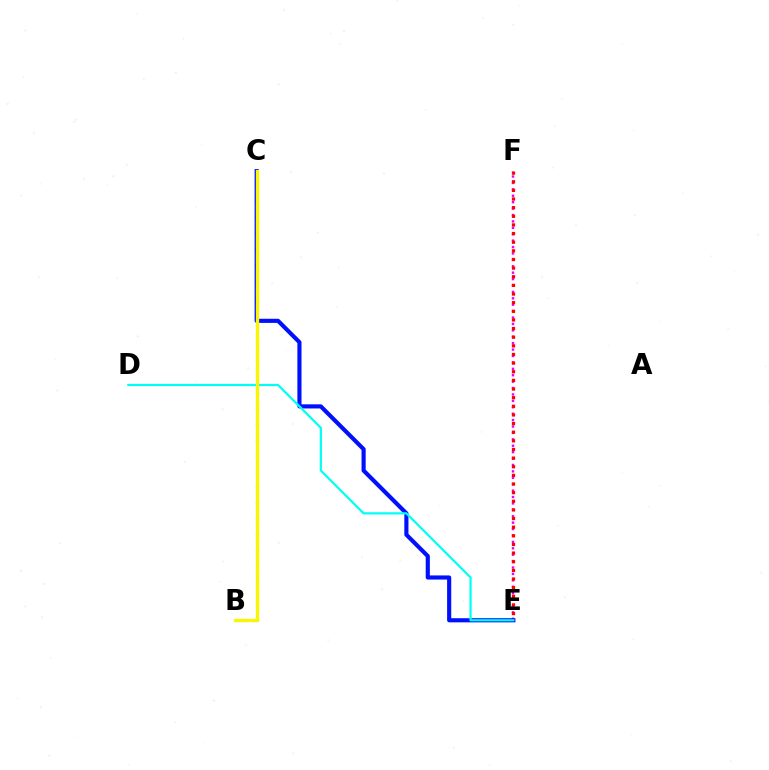{('E', 'F'): [{'color': '#ee00ff', 'line_style': 'dotted', 'thickness': 1.74}, {'color': '#ff0000', 'line_style': 'dotted', 'thickness': 2.35}], ('C', 'E'): [{'color': '#0010ff', 'line_style': 'solid', 'thickness': 2.98}], ('D', 'E'): [{'color': '#00fff6', 'line_style': 'solid', 'thickness': 1.6}], ('B', 'C'): [{'color': '#08ff00', 'line_style': 'dashed', 'thickness': 2.24}, {'color': '#fcf500', 'line_style': 'solid', 'thickness': 2.34}]}